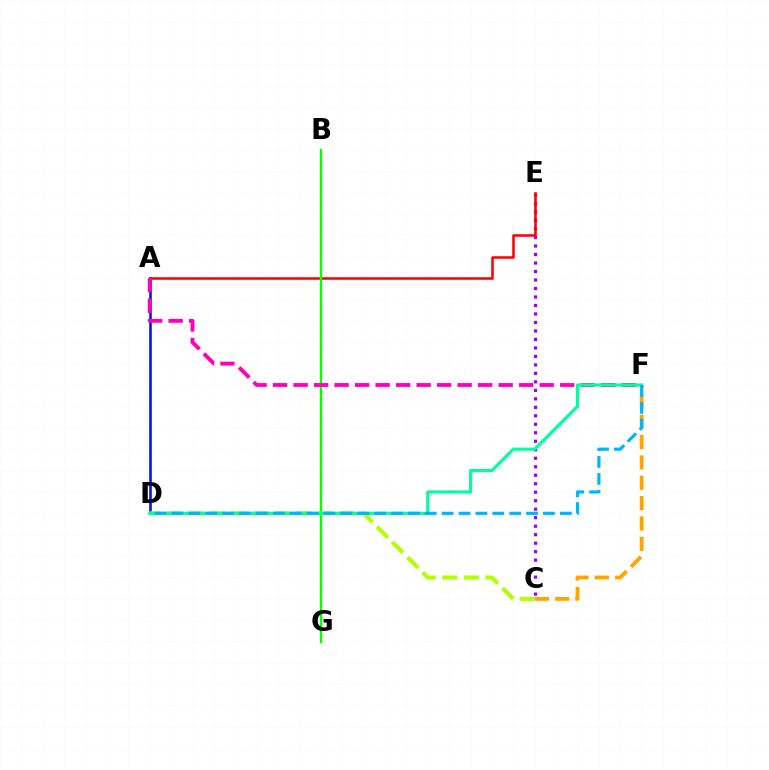{('A', 'D'): [{'color': '#0010ff', 'line_style': 'solid', 'thickness': 1.87}], ('C', 'F'): [{'color': '#ffa500', 'line_style': 'dashed', 'thickness': 2.76}], ('C', 'E'): [{'color': '#9b00ff', 'line_style': 'dotted', 'thickness': 2.31}], ('A', 'E'): [{'color': '#ff0000', 'line_style': 'solid', 'thickness': 1.85}], ('B', 'G'): [{'color': '#08ff00', 'line_style': 'solid', 'thickness': 1.64}], ('A', 'F'): [{'color': '#ff00bd', 'line_style': 'dashed', 'thickness': 2.79}], ('C', 'D'): [{'color': '#b3ff00', 'line_style': 'dashed', 'thickness': 2.93}], ('D', 'F'): [{'color': '#00ff9d', 'line_style': 'solid', 'thickness': 2.27}, {'color': '#00b5ff', 'line_style': 'dashed', 'thickness': 2.29}]}